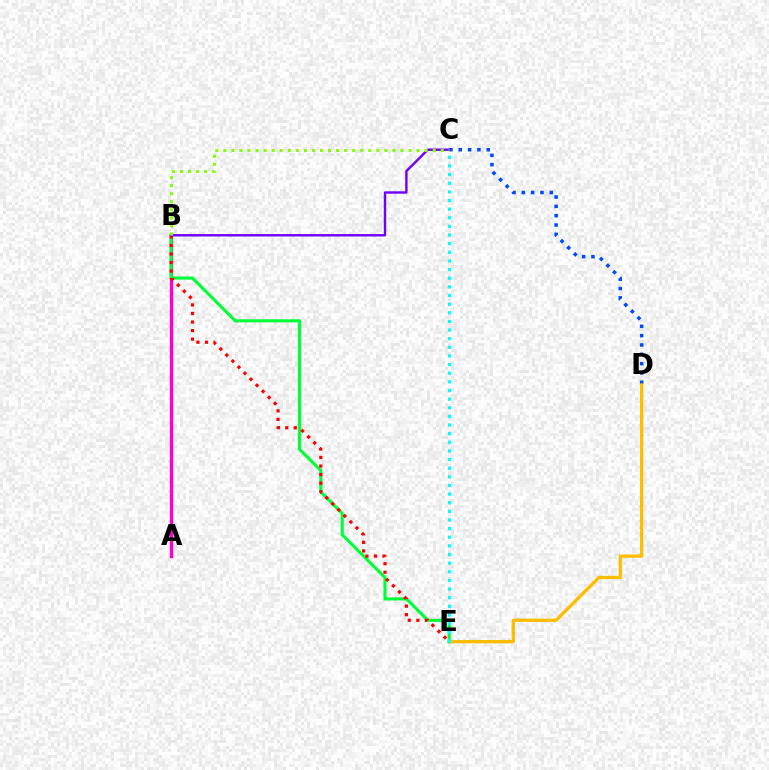{('C', 'D'): [{'color': '#004bff', 'line_style': 'dotted', 'thickness': 2.53}], ('D', 'E'): [{'color': '#ffbd00', 'line_style': 'solid', 'thickness': 2.37}], ('A', 'B'): [{'color': '#ff00cf', 'line_style': 'solid', 'thickness': 2.42}], ('B', 'E'): [{'color': '#00ff39', 'line_style': 'solid', 'thickness': 2.24}, {'color': '#ff0000', 'line_style': 'dotted', 'thickness': 2.32}], ('C', 'E'): [{'color': '#00fff6', 'line_style': 'dotted', 'thickness': 2.35}], ('B', 'C'): [{'color': '#7200ff', 'line_style': 'solid', 'thickness': 1.73}, {'color': '#84ff00', 'line_style': 'dotted', 'thickness': 2.19}]}